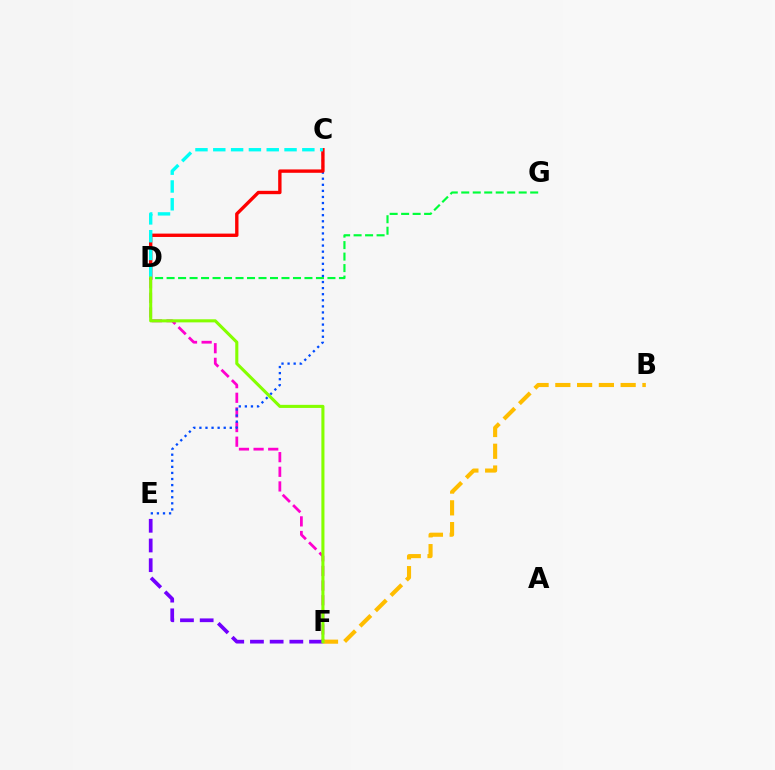{('D', 'F'): [{'color': '#ff00cf', 'line_style': 'dashed', 'thickness': 1.99}, {'color': '#84ff00', 'line_style': 'solid', 'thickness': 2.22}], ('E', 'F'): [{'color': '#7200ff', 'line_style': 'dashed', 'thickness': 2.68}], ('C', 'E'): [{'color': '#004bff', 'line_style': 'dotted', 'thickness': 1.65}], ('C', 'D'): [{'color': '#ff0000', 'line_style': 'solid', 'thickness': 2.42}, {'color': '#00fff6', 'line_style': 'dashed', 'thickness': 2.42}], ('D', 'G'): [{'color': '#00ff39', 'line_style': 'dashed', 'thickness': 1.56}], ('B', 'F'): [{'color': '#ffbd00', 'line_style': 'dashed', 'thickness': 2.96}]}